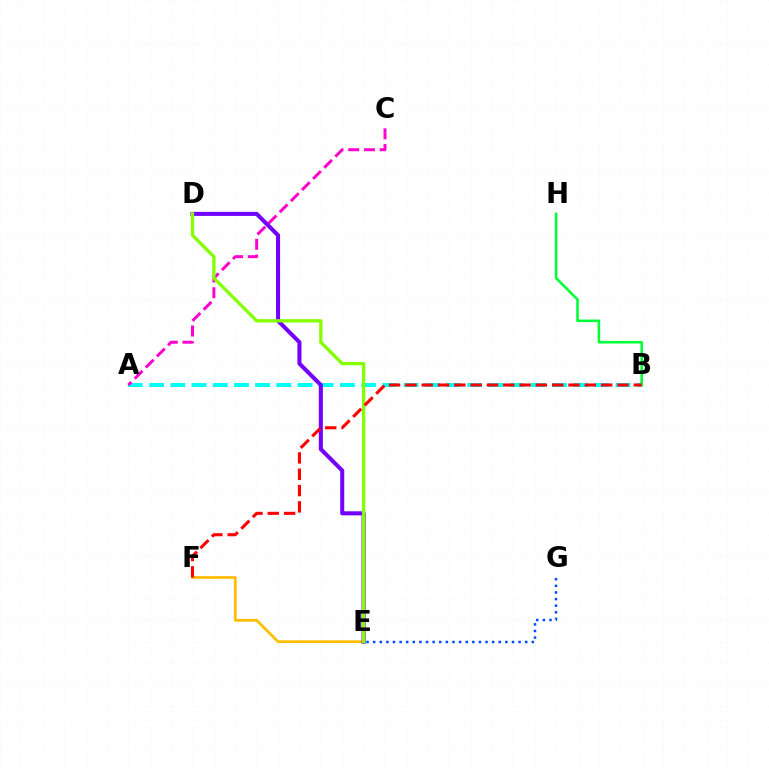{('E', 'G'): [{'color': '#004bff', 'line_style': 'dotted', 'thickness': 1.8}], ('E', 'F'): [{'color': '#ffbd00', 'line_style': 'solid', 'thickness': 1.98}], ('A', 'B'): [{'color': '#00fff6', 'line_style': 'dashed', 'thickness': 2.88}], ('A', 'C'): [{'color': '#ff00cf', 'line_style': 'dashed', 'thickness': 2.14}], ('D', 'E'): [{'color': '#7200ff', 'line_style': 'solid', 'thickness': 2.92}, {'color': '#84ff00', 'line_style': 'solid', 'thickness': 2.38}], ('B', 'H'): [{'color': '#00ff39', 'line_style': 'solid', 'thickness': 1.86}], ('B', 'F'): [{'color': '#ff0000', 'line_style': 'dashed', 'thickness': 2.22}]}